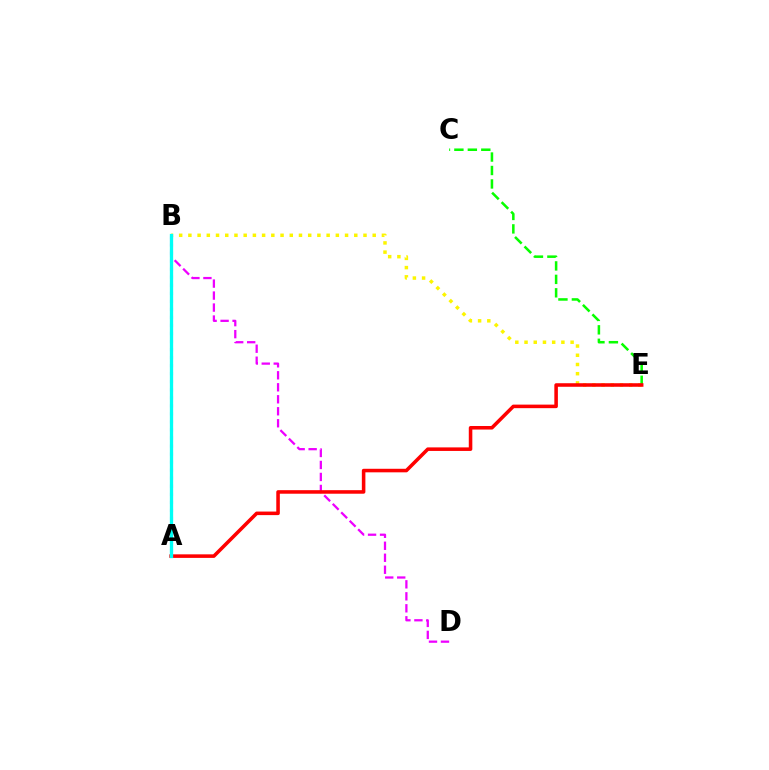{('B', 'E'): [{'color': '#fcf500', 'line_style': 'dotted', 'thickness': 2.5}], ('B', 'D'): [{'color': '#ee00ff', 'line_style': 'dashed', 'thickness': 1.63}], ('A', 'B'): [{'color': '#0010ff', 'line_style': 'dotted', 'thickness': 2.18}, {'color': '#00fff6', 'line_style': 'solid', 'thickness': 2.38}], ('C', 'E'): [{'color': '#08ff00', 'line_style': 'dashed', 'thickness': 1.83}], ('A', 'E'): [{'color': '#ff0000', 'line_style': 'solid', 'thickness': 2.56}]}